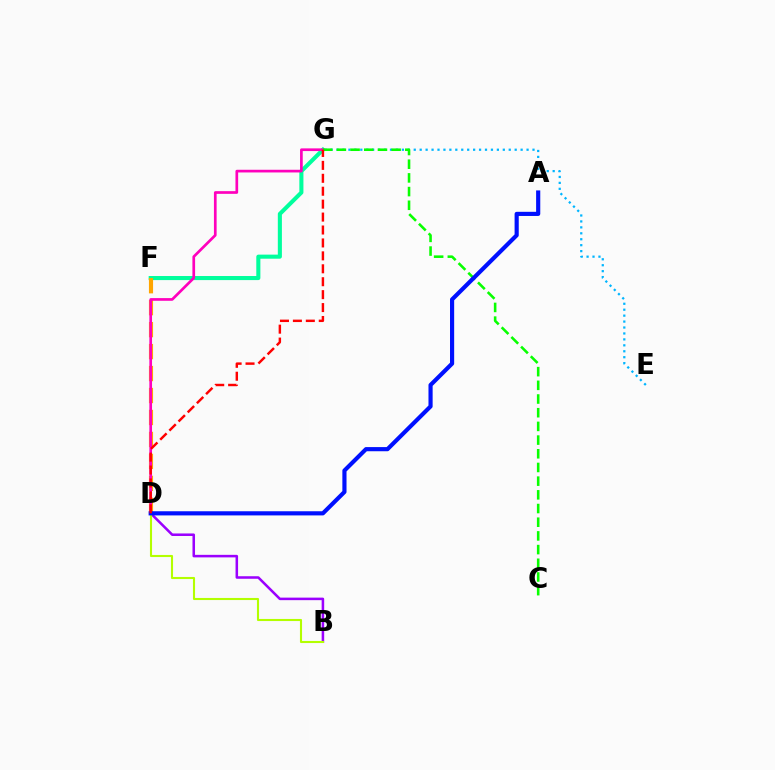{('B', 'D'): [{'color': '#9b00ff', 'line_style': 'solid', 'thickness': 1.82}, {'color': '#b3ff00', 'line_style': 'solid', 'thickness': 1.51}], ('E', 'G'): [{'color': '#00b5ff', 'line_style': 'dotted', 'thickness': 1.61}], ('F', 'G'): [{'color': '#00ff9d', 'line_style': 'solid', 'thickness': 2.93}], ('D', 'F'): [{'color': '#ffa500', 'line_style': 'dashed', 'thickness': 2.98}], ('D', 'G'): [{'color': '#ff00bd', 'line_style': 'solid', 'thickness': 1.94}, {'color': '#ff0000', 'line_style': 'dashed', 'thickness': 1.76}], ('C', 'G'): [{'color': '#08ff00', 'line_style': 'dashed', 'thickness': 1.86}], ('A', 'D'): [{'color': '#0010ff', 'line_style': 'solid', 'thickness': 2.99}]}